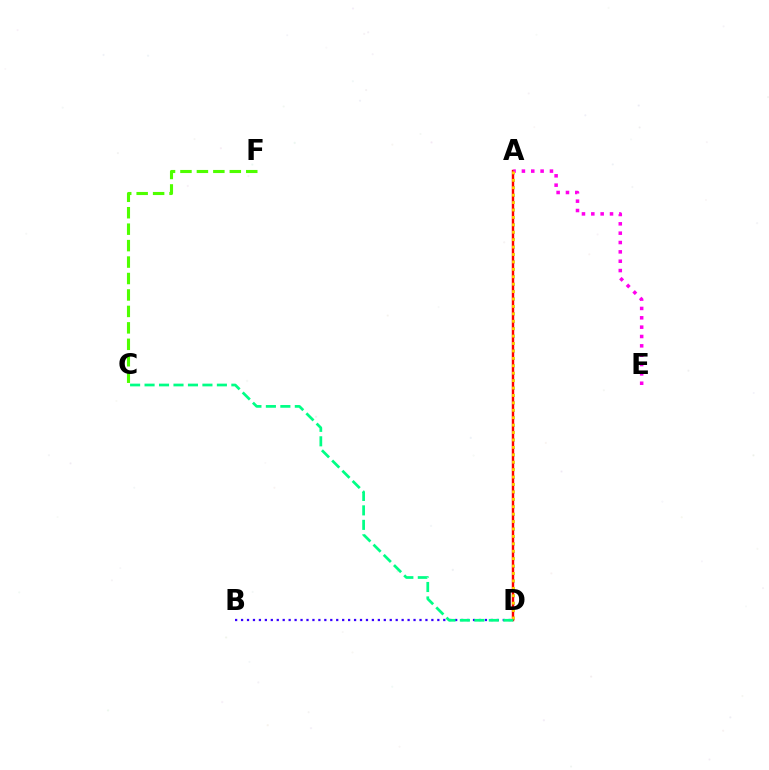{('A', 'D'): [{'color': '#009eff', 'line_style': 'dotted', 'thickness': 2.02}, {'color': '#ff0000', 'line_style': 'solid', 'thickness': 1.74}, {'color': '#ffd500', 'line_style': 'dotted', 'thickness': 2.02}], ('A', 'E'): [{'color': '#ff00ed', 'line_style': 'dotted', 'thickness': 2.54}], ('C', 'F'): [{'color': '#4fff00', 'line_style': 'dashed', 'thickness': 2.23}], ('B', 'D'): [{'color': '#3700ff', 'line_style': 'dotted', 'thickness': 1.62}], ('C', 'D'): [{'color': '#00ff86', 'line_style': 'dashed', 'thickness': 1.97}]}